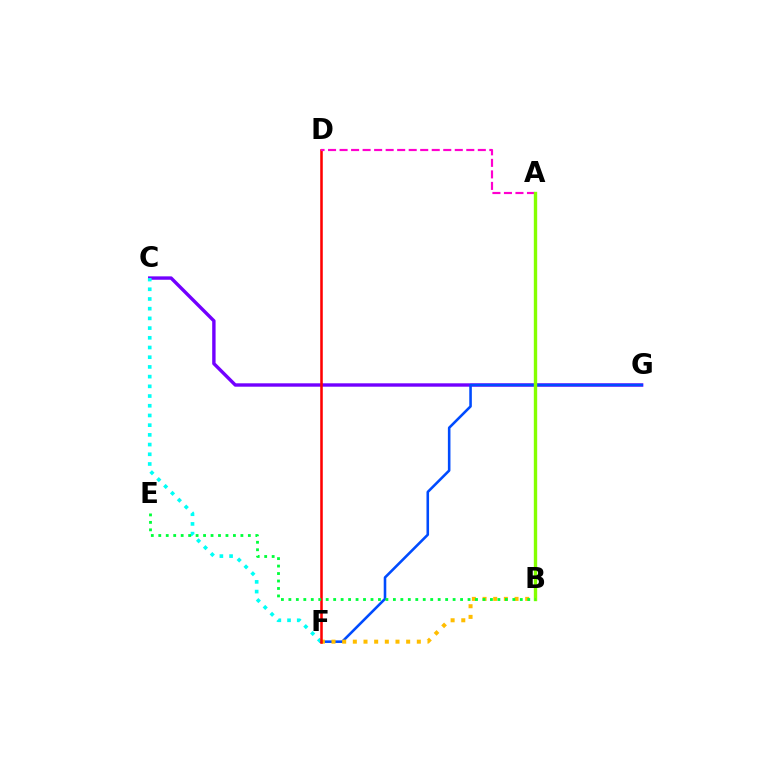{('C', 'G'): [{'color': '#7200ff', 'line_style': 'solid', 'thickness': 2.44}], ('F', 'G'): [{'color': '#004bff', 'line_style': 'solid', 'thickness': 1.86}], ('C', 'F'): [{'color': '#00fff6', 'line_style': 'dotted', 'thickness': 2.64}], ('B', 'F'): [{'color': '#ffbd00', 'line_style': 'dotted', 'thickness': 2.9}], ('D', 'F'): [{'color': '#ff0000', 'line_style': 'solid', 'thickness': 1.83}], ('A', 'D'): [{'color': '#ff00cf', 'line_style': 'dashed', 'thickness': 1.57}], ('A', 'B'): [{'color': '#84ff00', 'line_style': 'solid', 'thickness': 2.43}], ('B', 'E'): [{'color': '#00ff39', 'line_style': 'dotted', 'thickness': 2.03}]}